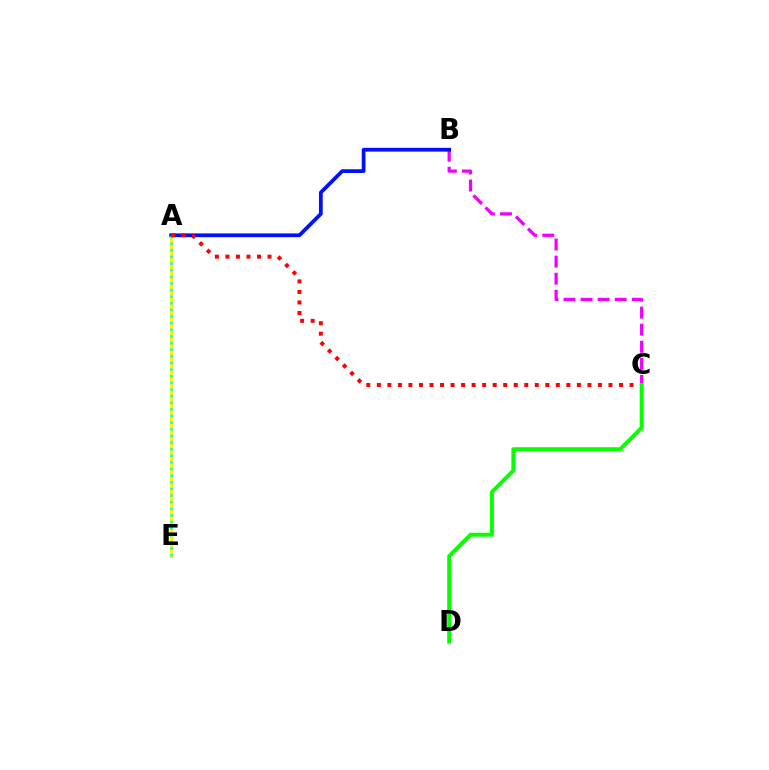{('A', 'E'): [{'color': '#fcf500', 'line_style': 'solid', 'thickness': 2.27}, {'color': '#00fff6', 'line_style': 'dotted', 'thickness': 1.8}], ('B', 'C'): [{'color': '#ee00ff', 'line_style': 'dashed', 'thickness': 2.32}], ('A', 'B'): [{'color': '#0010ff', 'line_style': 'solid', 'thickness': 2.7}], ('A', 'C'): [{'color': '#ff0000', 'line_style': 'dotted', 'thickness': 2.86}], ('C', 'D'): [{'color': '#08ff00', 'line_style': 'solid', 'thickness': 2.83}]}